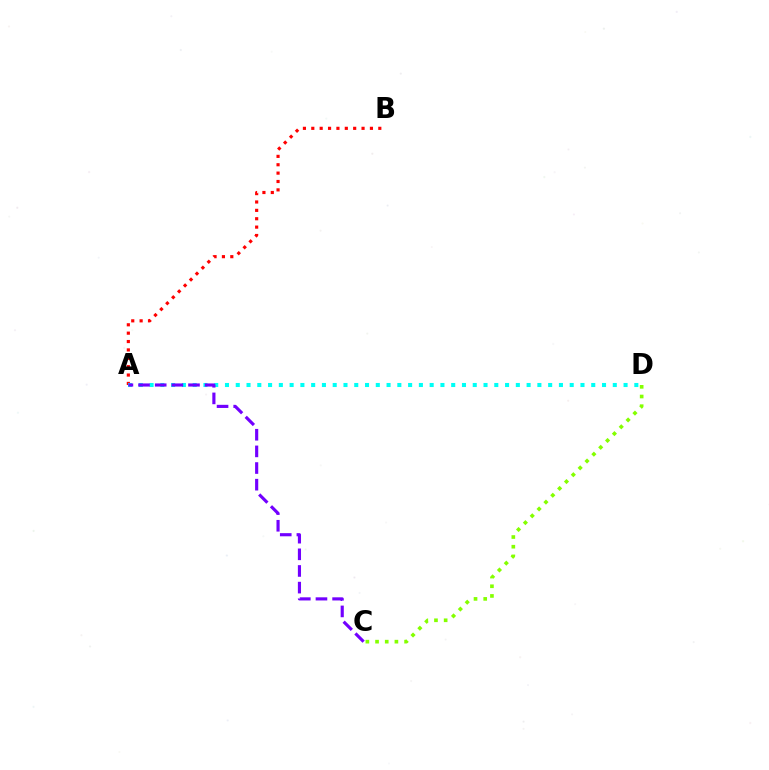{('A', 'B'): [{'color': '#ff0000', 'line_style': 'dotted', 'thickness': 2.28}], ('A', 'D'): [{'color': '#00fff6', 'line_style': 'dotted', 'thickness': 2.93}], ('C', 'D'): [{'color': '#84ff00', 'line_style': 'dotted', 'thickness': 2.63}], ('A', 'C'): [{'color': '#7200ff', 'line_style': 'dashed', 'thickness': 2.26}]}